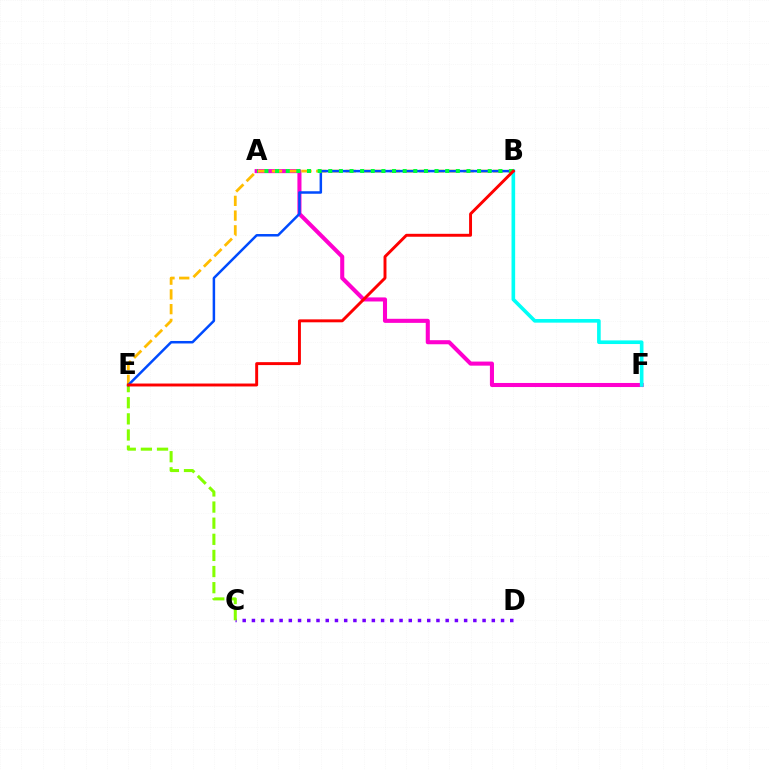{('A', 'F'): [{'color': '#ff00cf', 'line_style': 'solid', 'thickness': 2.93}], ('B', 'E'): [{'color': '#ffbd00', 'line_style': 'dashed', 'thickness': 2.0}, {'color': '#004bff', 'line_style': 'solid', 'thickness': 1.8}, {'color': '#ff0000', 'line_style': 'solid', 'thickness': 2.11}], ('C', 'D'): [{'color': '#7200ff', 'line_style': 'dotted', 'thickness': 2.51}], ('B', 'F'): [{'color': '#00fff6', 'line_style': 'solid', 'thickness': 2.61}], ('C', 'E'): [{'color': '#84ff00', 'line_style': 'dashed', 'thickness': 2.19}], ('A', 'B'): [{'color': '#00ff39', 'line_style': 'dotted', 'thickness': 2.89}]}